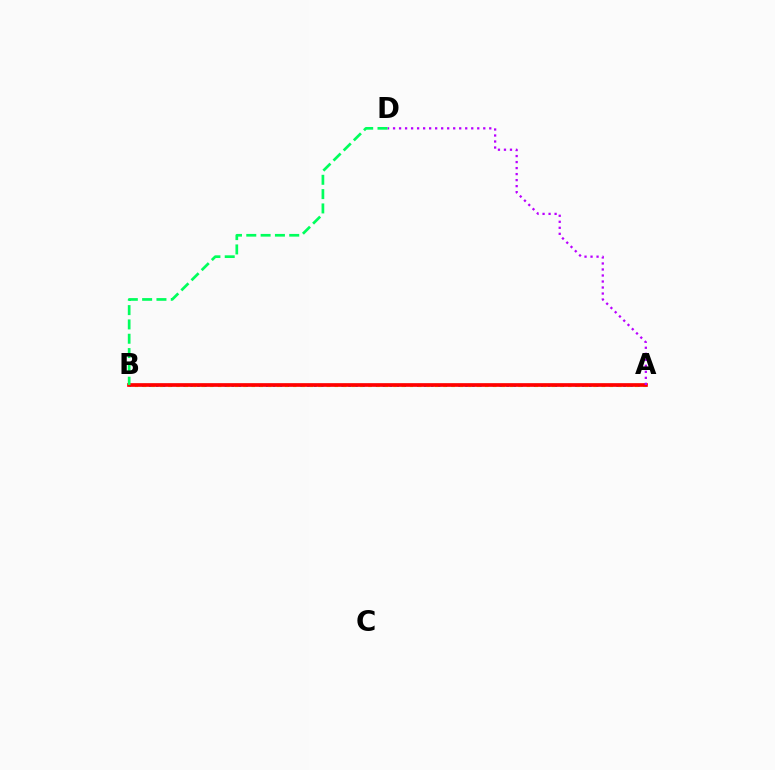{('A', 'B'): [{'color': '#0074ff', 'line_style': 'dotted', 'thickness': 1.87}, {'color': '#d1ff00', 'line_style': 'dotted', 'thickness': 2.26}, {'color': '#ff0000', 'line_style': 'solid', 'thickness': 2.66}], ('A', 'D'): [{'color': '#b900ff', 'line_style': 'dotted', 'thickness': 1.63}], ('B', 'D'): [{'color': '#00ff5c', 'line_style': 'dashed', 'thickness': 1.95}]}